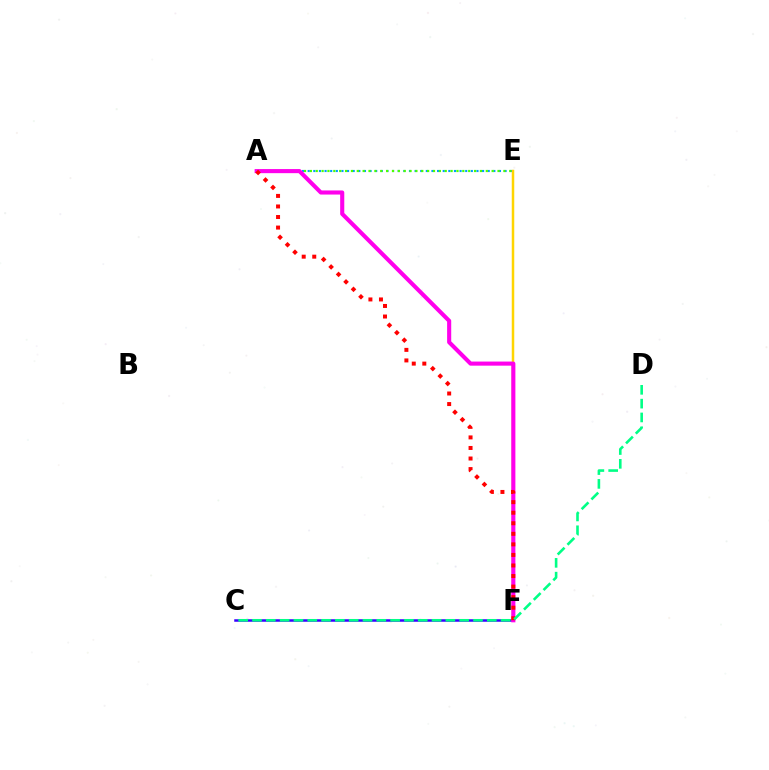{('A', 'E'): [{'color': '#009eff', 'line_style': 'dotted', 'thickness': 1.53}, {'color': '#4fff00', 'line_style': 'dotted', 'thickness': 1.59}], ('C', 'F'): [{'color': '#3700ff', 'line_style': 'solid', 'thickness': 1.81}], ('E', 'F'): [{'color': '#ffd500', 'line_style': 'solid', 'thickness': 1.8}], ('A', 'F'): [{'color': '#ff00ed', 'line_style': 'solid', 'thickness': 2.95}, {'color': '#ff0000', 'line_style': 'dotted', 'thickness': 2.87}], ('C', 'D'): [{'color': '#00ff86', 'line_style': 'dashed', 'thickness': 1.88}]}